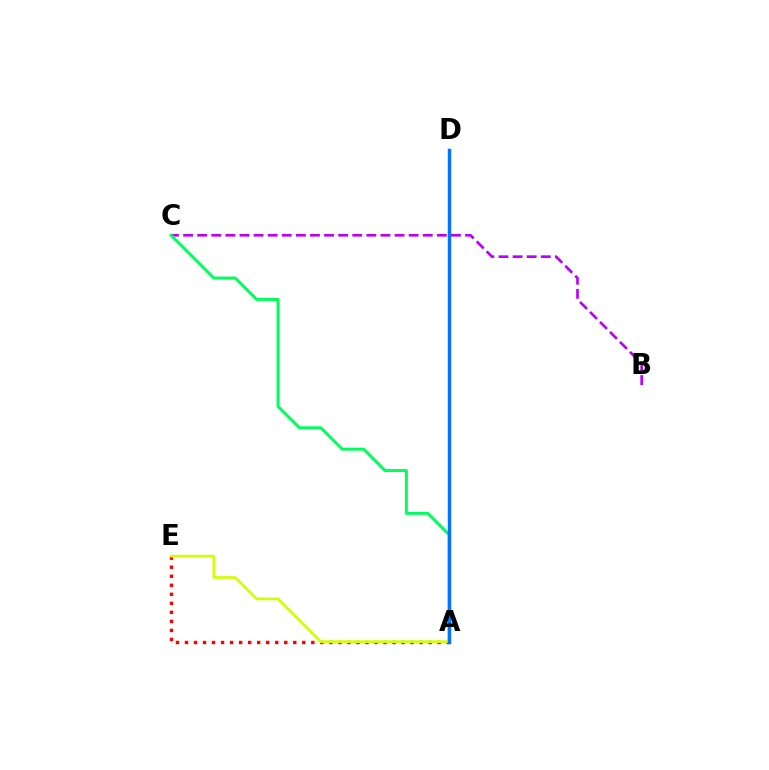{('B', 'C'): [{'color': '#b900ff', 'line_style': 'dashed', 'thickness': 1.92}], ('A', 'C'): [{'color': '#00ff5c', 'line_style': 'solid', 'thickness': 2.14}], ('A', 'E'): [{'color': '#ff0000', 'line_style': 'dotted', 'thickness': 2.45}, {'color': '#d1ff00', 'line_style': 'solid', 'thickness': 1.92}], ('A', 'D'): [{'color': '#0074ff', 'line_style': 'solid', 'thickness': 2.48}]}